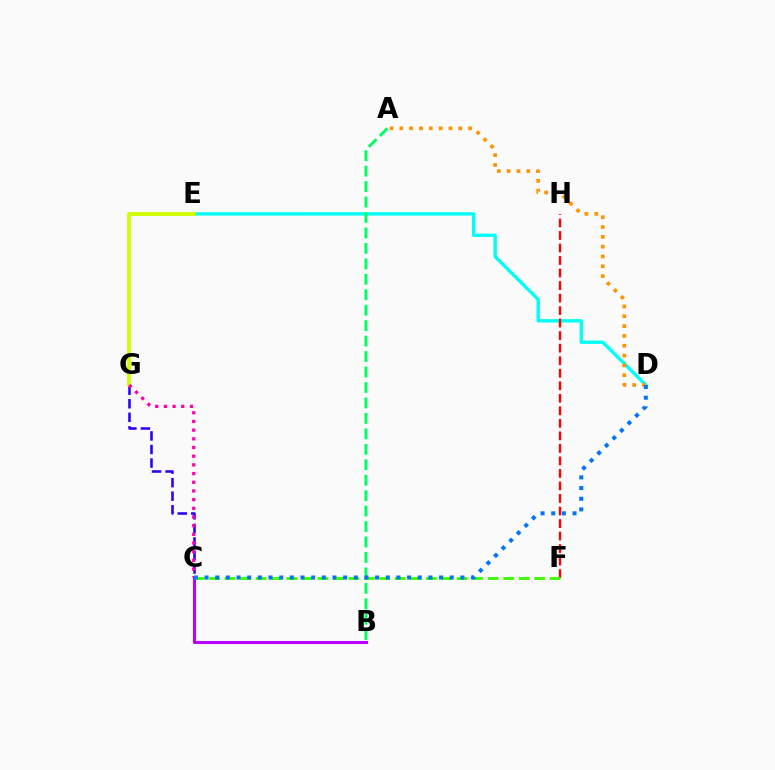{('D', 'E'): [{'color': '#00fff6', 'line_style': 'solid', 'thickness': 2.43}], ('F', 'H'): [{'color': '#ff0000', 'line_style': 'dashed', 'thickness': 1.7}], ('A', 'D'): [{'color': '#ff9400', 'line_style': 'dotted', 'thickness': 2.67}], ('A', 'B'): [{'color': '#00ff5c', 'line_style': 'dashed', 'thickness': 2.1}], ('B', 'C'): [{'color': '#b900ff', 'line_style': 'solid', 'thickness': 2.19}], ('C', 'G'): [{'color': '#2500ff', 'line_style': 'dashed', 'thickness': 1.84}, {'color': '#ff00ac', 'line_style': 'dotted', 'thickness': 2.36}], ('C', 'F'): [{'color': '#3dff00', 'line_style': 'dashed', 'thickness': 2.1}], ('E', 'G'): [{'color': '#d1ff00', 'line_style': 'solid', 'thickness': 2.74}], ('C', 'D'): [{'color': '#0074ff', 'line_style': 'dotted', 'thickness': 2.9}]}